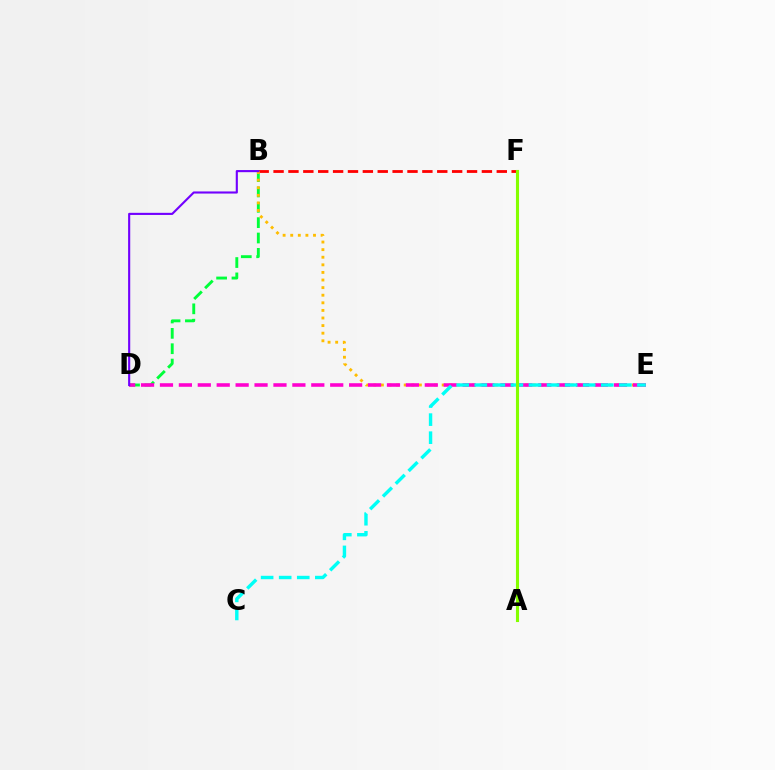{('B', 'D'): [{'color': '#00ff39', 'line_style': 'dashed', 'thickness': 2.09}, {'color': '#7200ff', 'line_style': 'solid', 'thickness': 1.53}], ('B', 'F'): [{'color': '#ff0000', 'line_style': 'dashed', 'thickness': 2.02}], ('B', 'E'): [{'color': '#ffbd00', 'line_style': 'dotted', 'thickness': 2.06}], ('D', 'E'): [{'color': '#ff00cf', 'line_style': 'dashed', 'thickness': 2.57}], ('A', 'F'): [{'color': '#004bff', 'line_style': 'dashed', 'thickness': 1.95}, {'color': '#84ff00', 'line_style': 'solid', 'thickness': 2.23}], ('C', 'E'): [{'color': '#00fff6', 'line_style': 'dashed', 'thickness': 2.45}]}